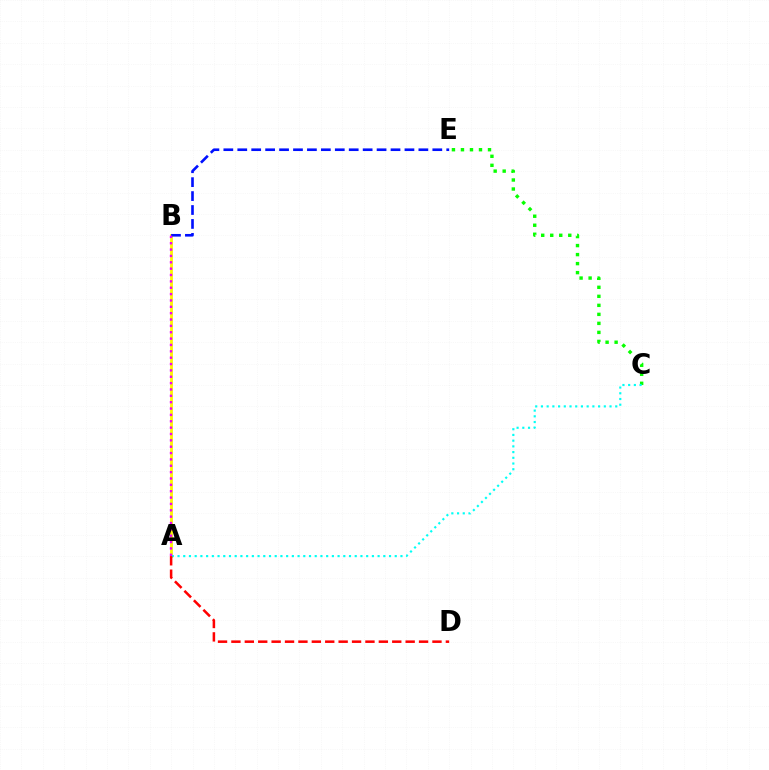{('C', 'E'): [{'color': '#08ff00', 'line_style': 'dotted', 'thickness': 2.45}], ('A', 'B'): [{'color': '#fcf500', 'line_style': 'solid', 'thickness': 2.03}, {'color': '#ee00ff', 'line_style': 'dotted', 'thickness': 1.73}], ('B', 'E'): [{'color': '#0010ff', 'line_style': 'dashed', 'thickness': 1.89}], ('A', 'C'): [{'color': '#00fff6', 'line_style': 'dotted', 'thickness': 1.55}], ('A', 'D'): [{'color': '#ff0000', 'line_style': 'dashed', 'thickness': 1.82}]}